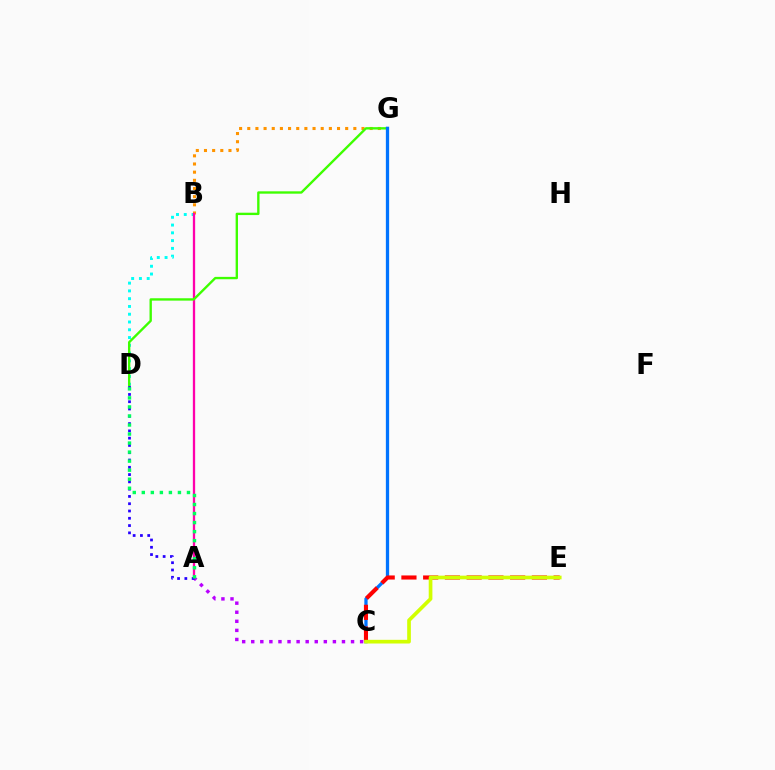{('B', 'G'): [{'color': '#ff9400', 'line_style': 'dotted', 'thickness': 2.22}], ('A', 'C'): [{'color': '#b900ff', 'line_style': 'dotted', 'thickness': 2.47}], ('B', 'D'): [{'color': '#00fff6', 'line_style': 'dotted', 'thickness': 2.11}], ('A', 'B'): [{'color': '#ff00ac', 'line_style': 'solid', 'thickness': 1.65}], ('A', 'D'): [{'color': '#2500ff', 'line_style': 'dotted', 'thickness': 1.98}, {'color': '#00ff5c', 'line_style': 'dotted', 'thickness': 2.45}], ('D', 'G'): [{'color': '#3dff00', 'line_style': 'solid', 'thickness': 1.7}], ('C', 'G'): [{'color': '#0074ff', 'line_style': 'solid', 'thickness': 2.36}], ('C', 'E'): [{'color': '#ff0000', 'line_style': 'dashed', 'thickness': 2.95}, {'color': '#d1ff00', 'line_style': 'solid', 'thickness': 2.65}]}